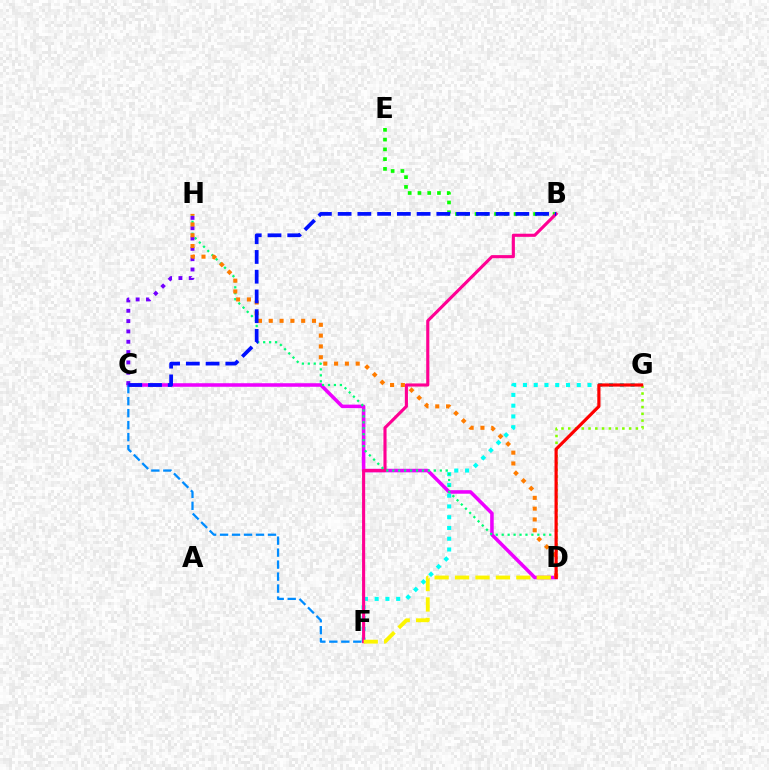{('B', 'E'): [{'color': '#08ff00', 'line_style': 'dotted', 'thickness': 2.65}], ('C', 'D'): [{'color': '#ee00ff', 'line_style': 'solid', 'thickness': 2.55}], ('F', 'G'): [{'color': '#00fff6', 'line_style': 'dotted', 'thickness': 2.92}], ('B', 'F'): [{'color': '#ff0094', 'line_style': 'solid', 'thickness': 2.24}], ('D', 'H'): [{'color': '#00ff74', 'line_style': 'dotted', 'thickness': 1.61}, {'color': '#ff7c00', 'line_style': 'dotted', 'thickness': 2.94}], ('C', 'H'): [{'color': '#7200ff', 'line_style': 'dotted', 'thickness': 2.81}], ('D', 'G'): [{'color': '#84ff00', 'line_style': 'dotted', 'thickness': 1.84}, {'color': '#ff0000', 'line_style': 'solid', 'thickness': 2.29}], ('C', 'F'): [{'color': '#008cff', 'line_style': 'dashed', 'thickness': 1.63}], ('B', 'C'): [{'color': '#0010ff', 'line_style': 'dashed', 'thickness': 2.68}], ('D', 'F'): [{'color': '#fcf500', 'line_style': 'dashed', 'thickness': 2.77}]}